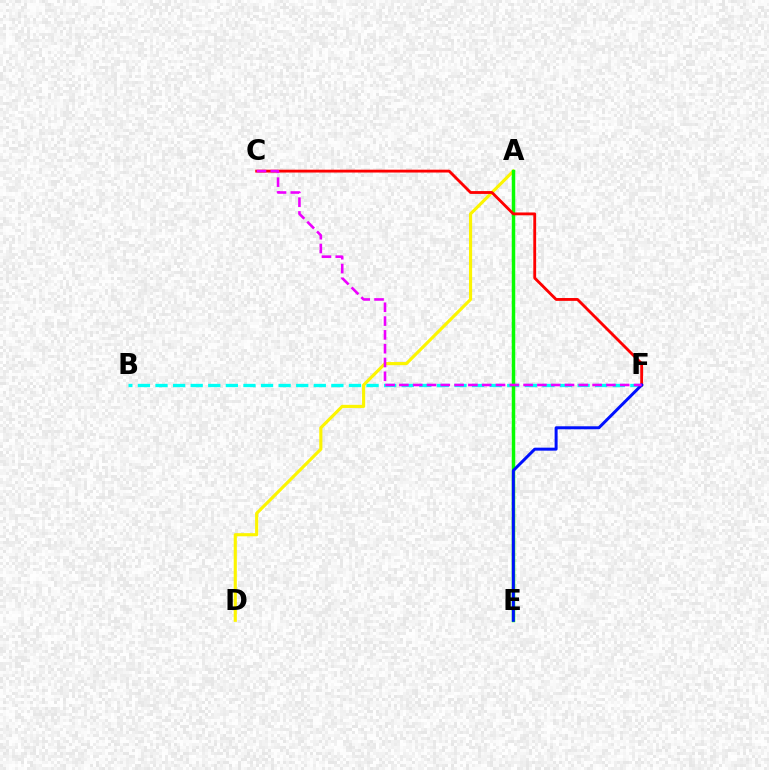{('A', 'D'): [{'color': '#fcf500', 'line_style': 'solid', 'thickness': 2.25}], ('B', 'F'): [{'color': '#00fff6', 'line_style': 'dashed', 'thickness': 2.39}], ('A', 'E'): [{'color': '#08ff00', 'line_style': 'solid', 'thickness': 2.5}], ('C', 'F'): [{'color': '#ff0000', 'line_style': 'solid', 'thickness': 2.04}, {'color': '#ee00ff', 'line_style': 'dashed', 'thickness': 1.87}], ('E', 'F'): [{'color': '#0010ff', 'line_style': 'solid', 'thickness': 2.15}]}